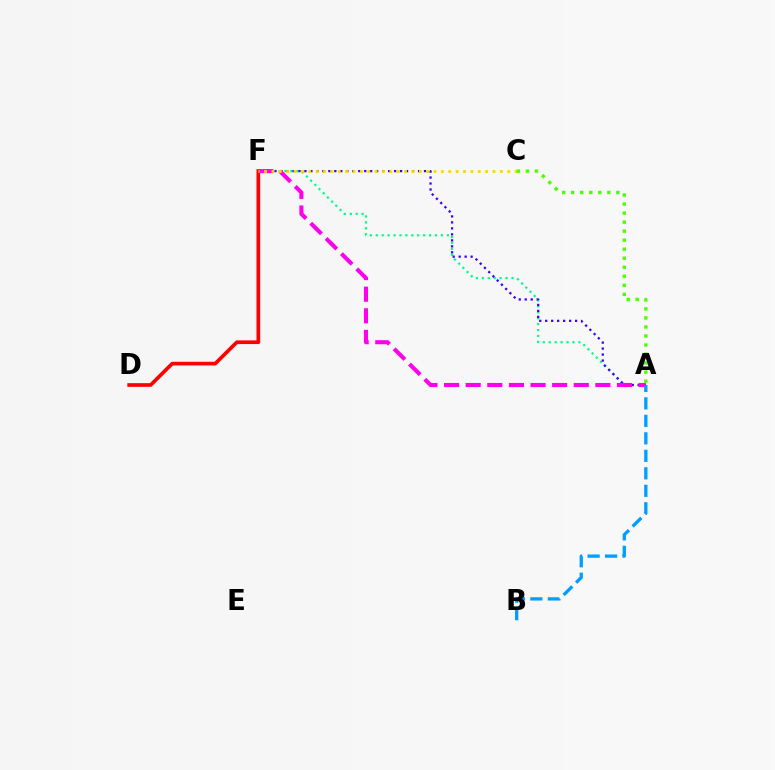{('D', 'F'): [{'color': '#ff0000', 'line_style': 'solid', 'thickness': 2.65}], ('A', 'F'): [{'color': '#00ff86', 'line_style': 'dotted', 'thickness': 1.61}, {'color': '#3700ff', 'line_style': 'dotted', 'thickness': 1.62}, {'color': '#ff00ed', 'line_style': 'dashed', 'thickness': 2.94}], ('C', 'F'): [{'color': '#ffd500', 'line_style': 'dotted', 'thickness': 2.0}], ('A', 'B'): [{'color': '#009eff', 'line_style': 'dashed', 'thickness': 2.38}], ('A', 'C'): [{'color': '#4fff00', 'line_style': 'dotted', 'thickness': 2.45}]}